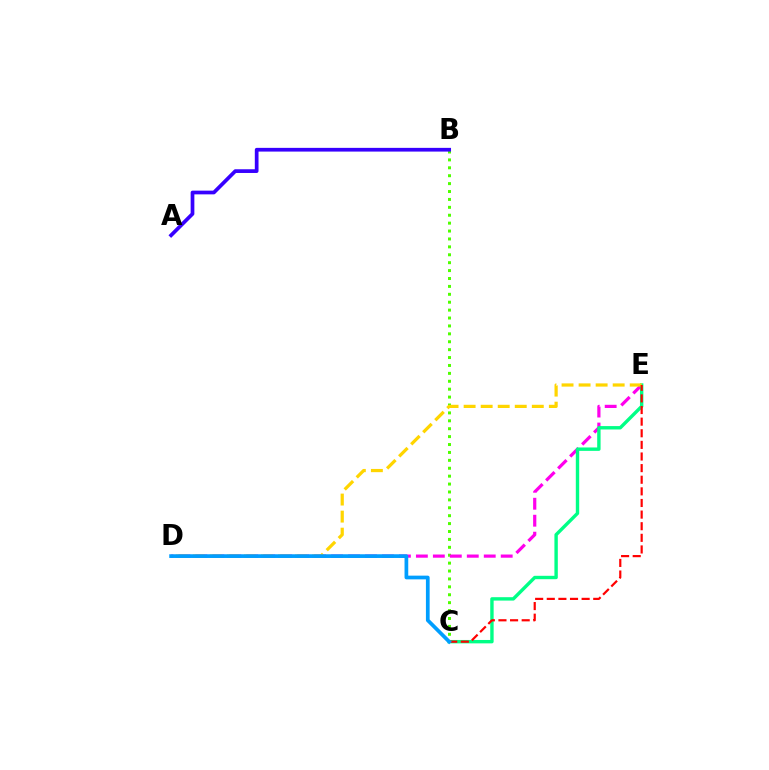{('B', 'C'): [{'color': '#4fff00', 'line_style': 'dotted', 'thickness': 2.15}], ('D', 'E'): [{'color': '#ff00ed', 'line_style': 'dashed', 'thickness': 2.3}, {'color': '#ffd500', 'line_style': 'dashed', 'thickness': 2.32}], ('C', 'E'): [{'color': '#00ff86', 'line_style': 'solid', 'thickness': 2.44}, {'color': '#ff0000', 'line_style': 'dashed', 'thickness': 1.58}], ('A', 'B'): [{'color': '#3700ff', 'line_style': 'solid', 'thickness': 2.68}], ('C', 'D'): [{'color': '#009eff', 'line_style': 'solid', 'thickness': 2.68}]}